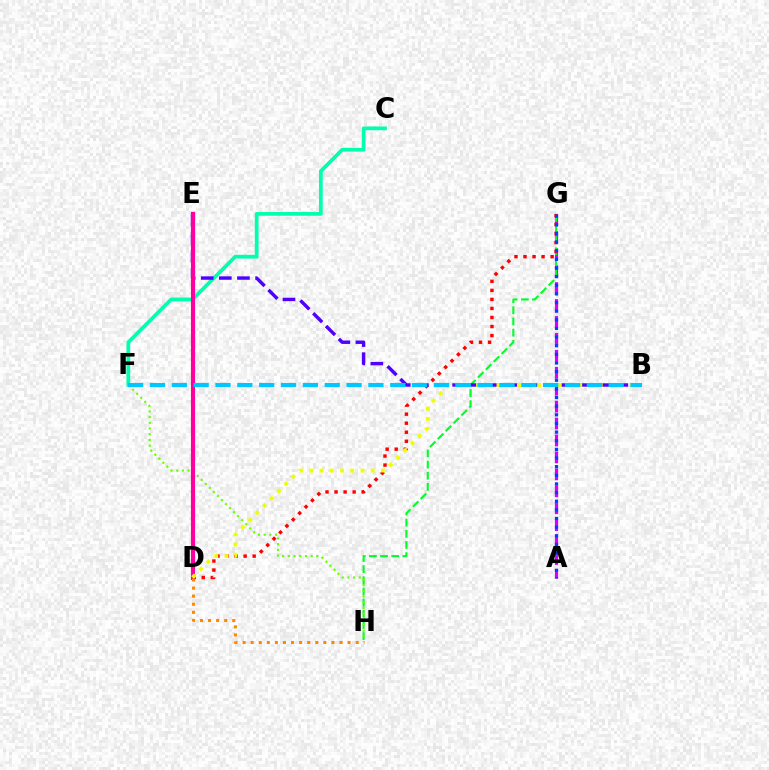{('A', 'G'): [{'color': '#d600ff', 'line_style': 'dashed', 'thickness': 2.3}, {'color': '#003fff', 'line_style': 'dotted', 'thickness': 2.35}], ('G', 'H'): [{'color': '#00ff27', 'line_style': 'dashed', 'thickness': 1.52}], ('F', 'H'): [{'color': '#66ff00', 'line_style': 'dotted', 'thickness': 1.55}], ('C', 'F'): [{'color': '#00ffaf', 'line_style': 'solid', 'thickness': 2.68}], ('D', 'G'): [{'color': '#ff0000', 'line_style': 'dotted', 'thickness': 2.46}], ('B', 'E'): [{'color': '#4f00ff', 'line_style': 'dashed', 'thickness': 2.46}], ('D', 'E'): [{'color': '#ff00a0', 'line_style': 'solid', 'thickness': 2.98}], ('B', 'D'): [{'color': '#eeff00', 'line_style': 'dotted', 'thickness': 2.78}], ('B', 'F'): [{'color': '#00c7ff', 'line_style': 'dashed', 'thickness': 2.97}], ('D', 'H'): [{'color': '#ff8800', 'line_style': 'dotted', 'thickness': 2.19}]}